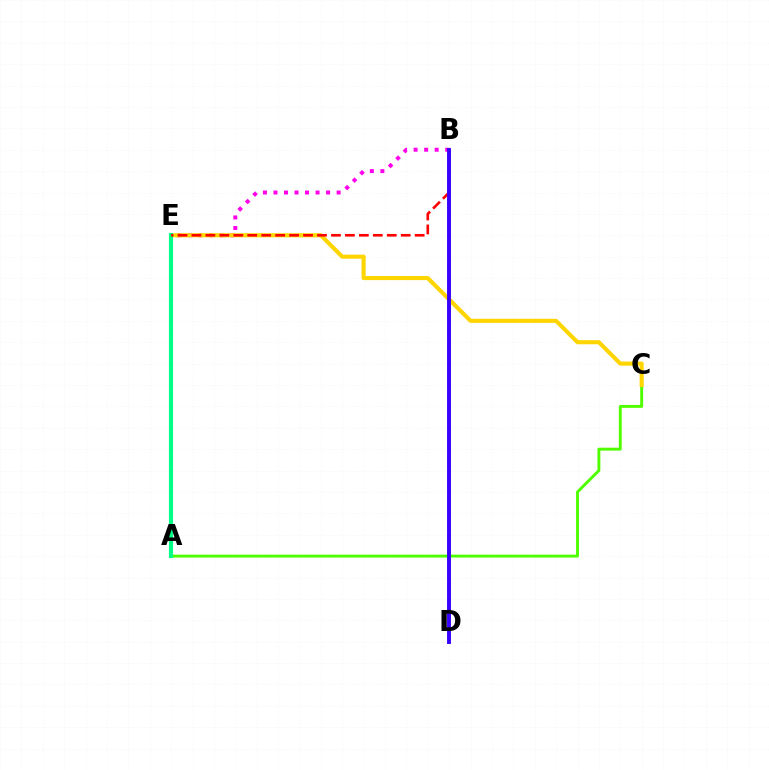{('A', 'C'): [{'color': '#4fff00', 'line_style': 'solid', 'thickness': 2.1}], ('A', 'E'): [{'color': '#009eff', 'line_style': 'dashed', 'thickness': 1.55}, {'color': '#00ff86', 'line_style': 'solid', 'thickness': 2.98}], ('B', 'E'): [{'color': '#ff00ed', 'line_style': 'dotted', 'thickness': 2.86}, {'color': '#ff0000', 'line_style': 'dashed', 'thickness': 1.9}], ('C', 'E'): [{'color': '#ffd500', 'line_style': 'solid', 'thickness': 2.95}], ('B', 'D'): [{'color': '#3700ff', 'line_style': 'solid', 'thickness': 2.81}]}